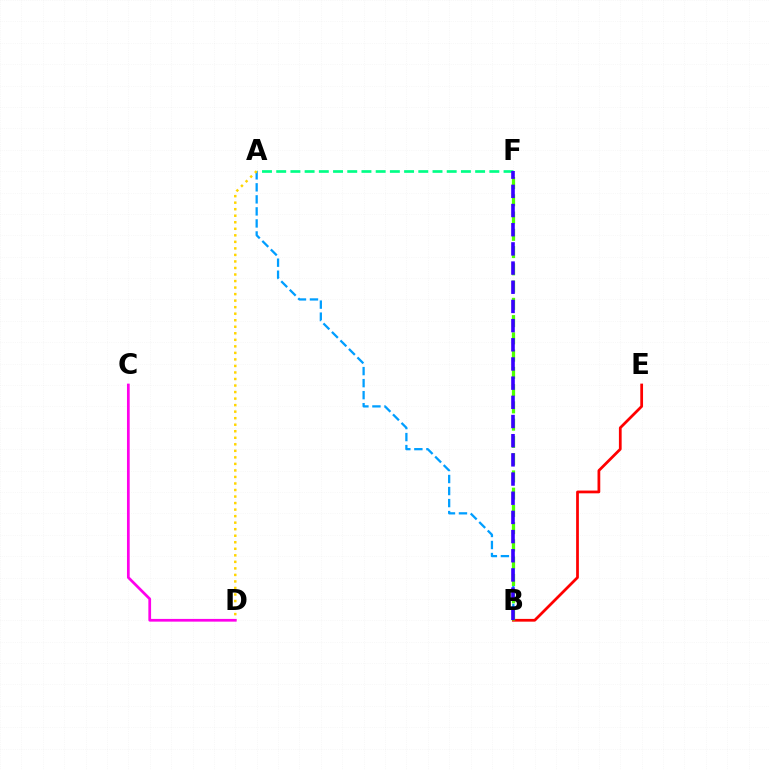{('A', 'F'): [{'color': '#00ff86', 'line_style': 'dashed', 'thickness': 1.93}], ('A', 'B'): [{'color': '#009eff', 'line_style': 'dashed', 'thickness': 1.63}], ('B', 'E'): [{'color': '#ff0000', 'line_style': 'solid', 'thickness': 1.98}], ('A', 'D'): [{'color': '#ffd500', 'line_style': 'dotted', 'thickness': 1.77}], ('B', 'F'): [{'color': '#4fff00', 'line_style': 'dashed', 'thickness': 2.34}, {'color': '#3700ff', 'line_style': 'dashed', 'thickness': 2.61}], ('C', 'D'): [{'color': '#ff00ed', 'line_style': 'solid', 'thickness': 1.96}]}